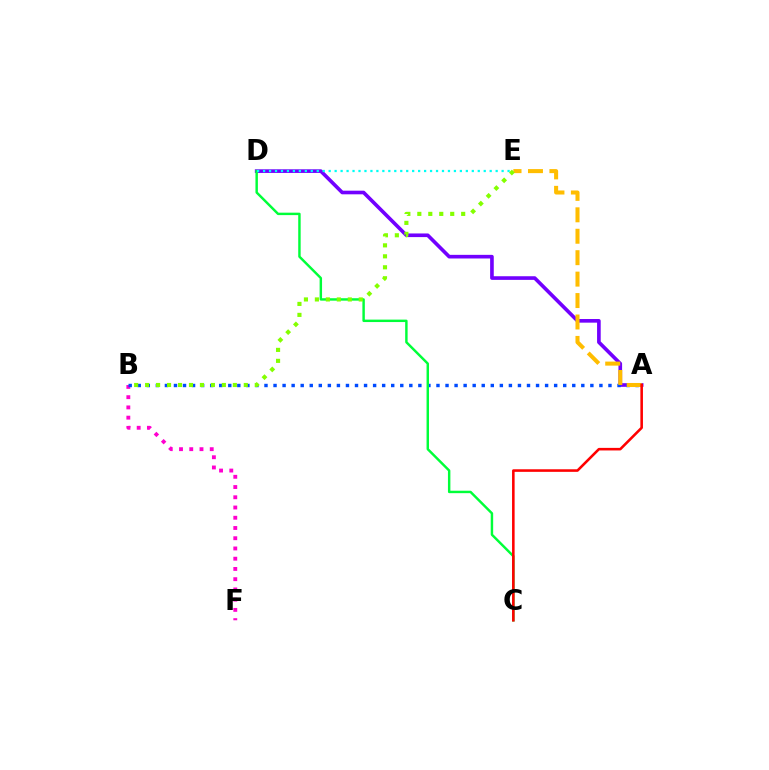{('A', 'D'): [{'color': '#7200ff', 'line_style': 'solid', 'thickness': 2.62}], ('B', 'F'): [{'color': '#ff00cf', 'line_style': 'dotted', 'thickness': 2.78}], ('A', 'B'): [{'color': '#004bff', 'line_style': 'dotted', 'thickness': 2.46}], ('C', 'D'): [{'color': '#00ff39', 'line_style': 'solid', 'thickness': 1.76}], ('A', 'E'): [{'color': '#ffbd00', 'line_style': 'dashed', 'thickness': 2.91}], ('B', 'E'): [{'color': '#84ff00', 'line_style': 'dotted', 'thickness': 2.98}], ('A', 'C'): [{'color': '#ff0000', 'line_style': 'solid', 'thickness': 1.85}], ('D', 'E'): [{'color': '#00fff6', 'line_style': 'dotted', 'thickness': 1.62}]}